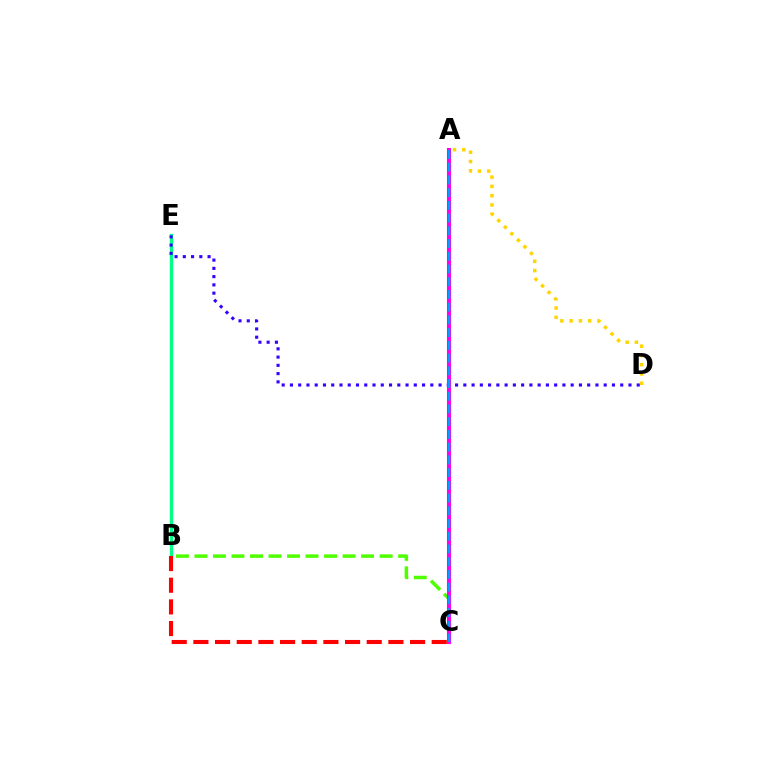{('B', 'E'): [{'color': '#00ff86', 'line_style': 'solid', 'thickness': 2.43}], ('A', 'D'): [{'color': '#ffd500', 'line_style': 'dotted', 'thickness': 2.52}], ('B', 'C'): [{'color': '#4fff00', 'line_style': 'dashed', 'thickness': 2.52}, {'color': '#ff0000', 'line_style': 'dashed', 'thickness': 2.94}], ('D', 'E'): [{'color': '#3700ff', 'line_style': 'dotted', 'thickness': 2.24}], ('A', 'C'): [{'color': '#ff00ed', 'line_style': 'solid', 'thickness': 2.95}, {'color': '#009eff', 'line_style': 'dashed', 'thickness': 1.73}]}